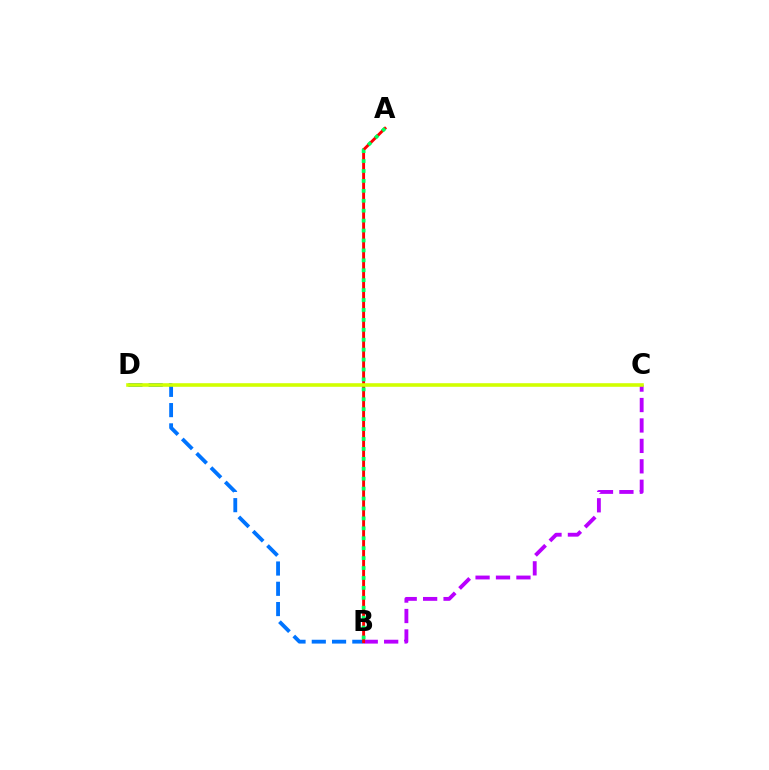{('B', 'D'): [{'color': '#0074ff', 'line_style': 'dashed', 'thickness': 2.75}], ('B', 'C'): [{'color': '#b900ff', 'line_style': 'dashed', 'thickness': 2.78}], ('A', 'B'): [{'color': '#ff0000', 'line_style': 'solid', 'thickness': 2.1}, {'color': '#00ff5c', 'line_style': 'dotted', 'thickness': 2.7}], ('C', 'D'): [{'color': '#d1ff00', 'line_style': 'solid', 'thickness': 2.59}]}